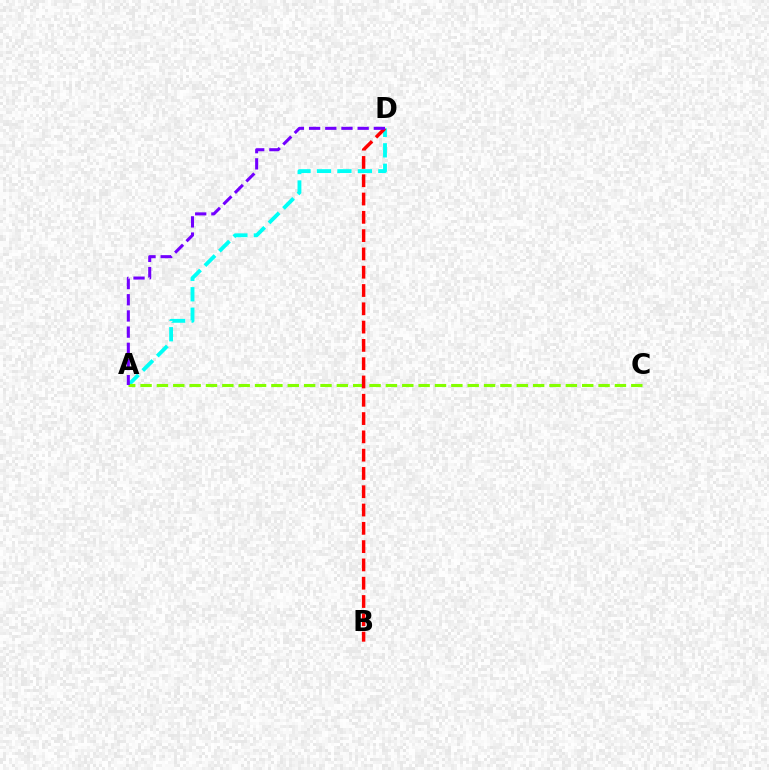{('A', 'D'): [{'color': '#00fff6', 'line_style': 'dashed', 'thickness': 2.78}, {'color': '#7200ff', 'line_style': 'dashed', 'thickness': 2.2}], ('A', 'C'): [{'color': '#84ff00', 'line_style': 'dashed', 'thickness': 2.22}], ('B', 'D'): [{'color': '#ff0000', 'line_style': 'dashed', 'thickness': 2.49}]}